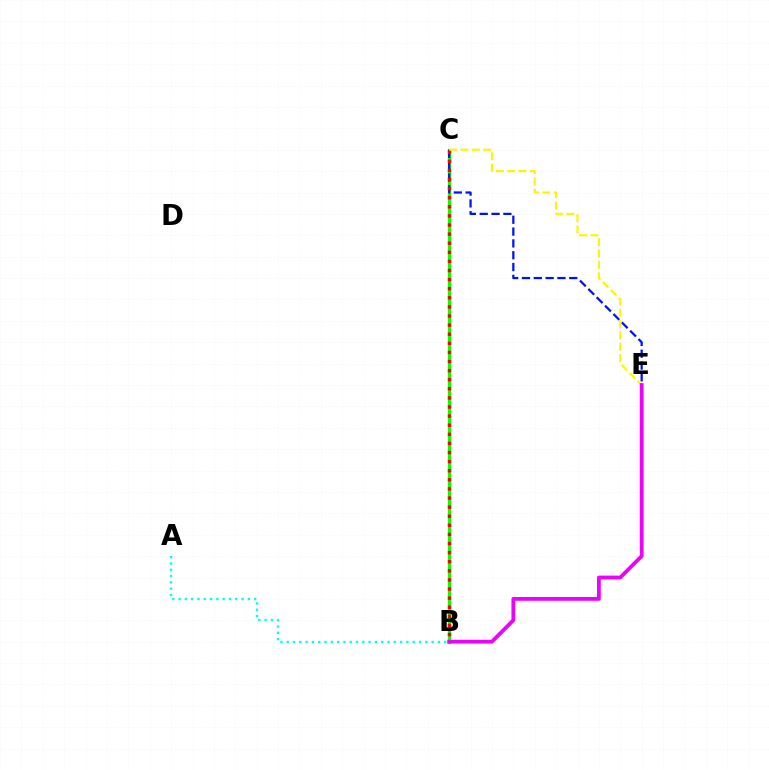{('B', 'C'): [{'color': '#08ff00', 'line_style': 'solid', 'thickness': 2.35}, {'color': '#ff0000', 'line_style': 'dotted', 'thickness': 2.47}], ('C', 'E'): [{'color': '#0010ff', 'line_style': 'dashed', 'thickness': 1.61}, {'color': '#fcf500', 'line_style': 'dashed', 'thickness': 1.54}], ('A', 'B'): [{'color': '#00fff6', 'line_style': 'dotted', 'thickness': 1.71}], ('B', 'E'): [{'color': '#ee00ff', 'line_style': 'solid', 'thickness': 2.72}]}